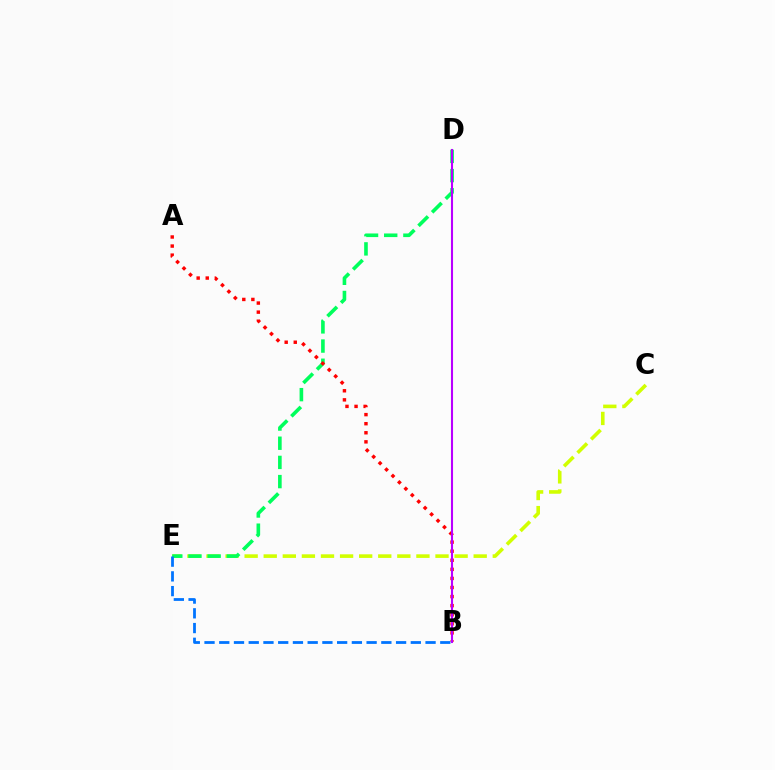{('C', 'E'): [{'color': '#d1ff00', 'line_style': 'dashed', 'thickness': 2.59}], ('D', 'E'): [{'color': '#00ff5c', 'line_style': 'dashed', 'thickness': 2.61}], ('A', 'B'): [{'color': '#ff0000', 'line_style': 'dotted', 'thickness': 2.47}], ('B', 'E'): [{'color': '#0074ff', 'line_style': 'dashed', 'thickness': 2.0}], ('B', 'D'): [{'color': '#b900ff', 'line_style': 'solid', 'thickness': 1.5}]}